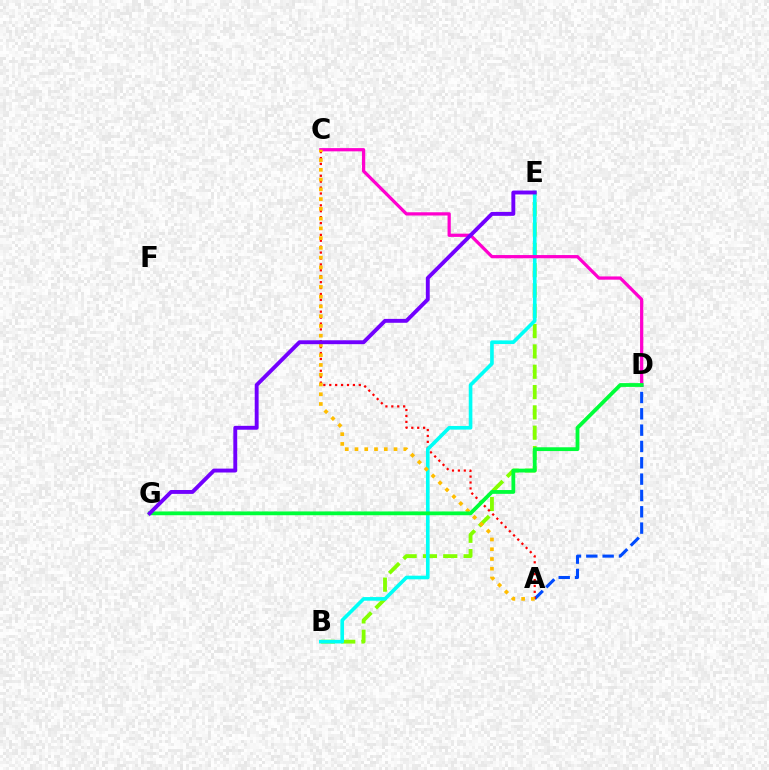{('B', 'E'): [{'color': '#84ff00', 'line_style': 'dashed', 'thickness': 2.76}, {'color': '#00fff6', 'line_style': 'solid', 'thickness': 2.61}], ('A', 'D'): [{'color': '#004bff', 'line_style': 'dashed', 'thickness': 2.22}], ('A', 'C'): [{'color': '#ff0000', 'line_style': 'dotted', 'thickness': 1.61}, {'color': '#ffbd00', 'line_style': 'dotted', 'thickness': 2.65}], ('C', 'D'): [{'color': '#ff00cf', 'line_style': 'solid', 'thickness': 2.33}], ('D', 'G'): [{'color': '#00ff39', 'line_style': 'solid', 'thickness': 2.73}], ('E', 'G'): [{'color': '#7200ff', 'line_style': 'solid', 'thickness': 2.8}]}